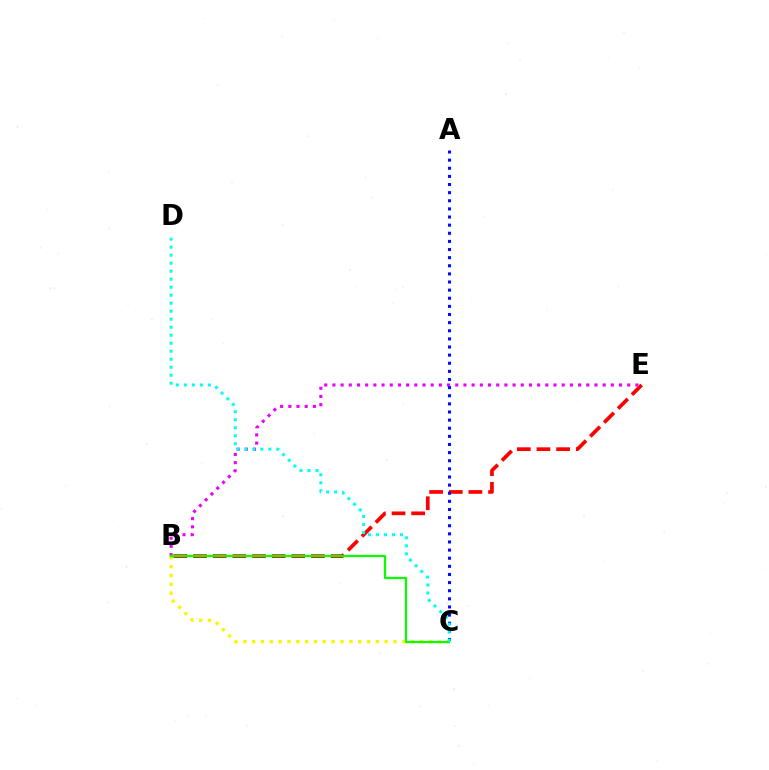{('B', 'C'): [{'color': '#fcf500', 'line_style': 'dotted', 'thickness': 2.4}, {'color': '#08ff00', 'line_style': 'solid', 'thickness': 1.61}], ('B', 'E'): [{'color': '#ff0000', 'line_style': 'dashed', 'thickness': 2.67}, {'color': '#ee00ff', 'line_style': 'dotted', 'thickness': 2.22}], ('A', 'C'): [{'color': '#0010ff', 'line_style': 'dotted', 'thickness': 2.21}], ('C', 'D'): [{'color': '#00fff6', 'line_style': 'dotted', 'thickness': 2.18}]}